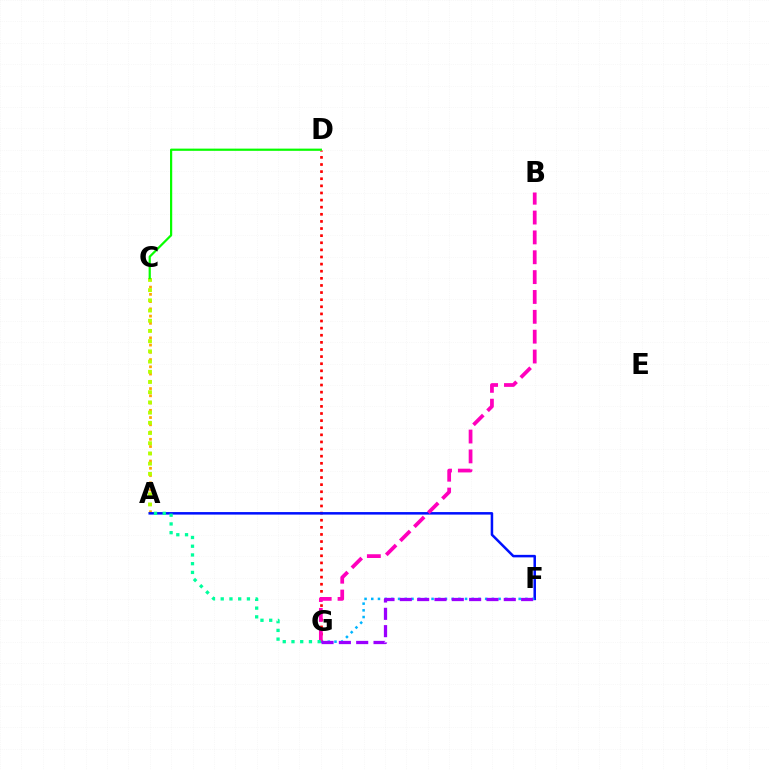{('A', 'C'): [{'color': '#ffa500', 'line_style': 'dotted', 'thickness': 1.97}, {'color': '#b3ff00', 'line_style': 'dotted', 'thickness': 2.77}], ('D', 'G'): [{'color': '#ff0000', 'line_style': 'dotted', 'thickness': 1.93}], ('A', 'F'): [{'color': '#0010ff', 'line_style': 'solid', 'thickness': 1.81}], ('F', 'G'): [{'color': '#00b5ff', 'line_style': 'dotted', 'thickness': 1.82}, {'color': '#9b00ff', 'line_style': 'dashed', 'thickness': 2.35}], ('B', 'G'): [{'color': '#ff00bd', 'line_style': 'dashed', 'thickness': 2.7}], ('A', 'G'): [{'color': '#00ff9d', 'line_style': 'dotted', 'thickness': 2.37}], ('C', 'D'): [{'color': '#08ff00', 'line_style': 'solid', 'thickness': 1.59}]}